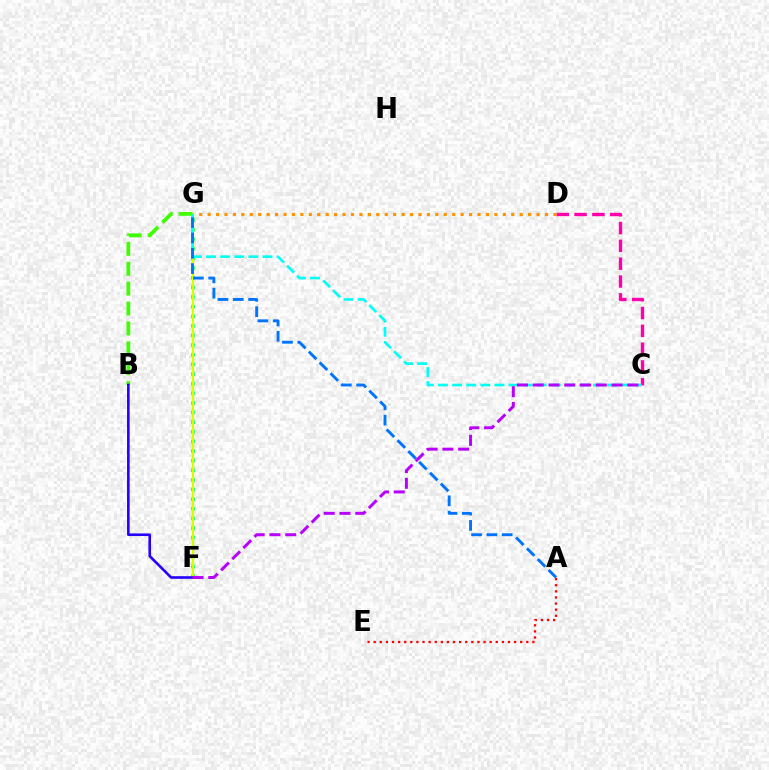{('C', 'D'): [{'color': '#ff00ac', 'line_style': 'dashed', 'thickness': 2.42}], ('F', 'G'): [{'color': '#00ff5c', 'line_style': 'dotted', 'thickness': 2.62}, {'color': '#d1ff00', 'line_style': 'solid', 'thickness': 1.65}], ('A', 'E'): [{'color': '#ff0000', 'line_style': 'dotted', 'thickness': 1.66}], ('B', 'G'): [{'color': '#3dff00', 'line_style': 'dashed', 'thickness': 2.7}], ('C', 'G'): [{'color': '#00fff6', 'line_style': 'dashed', 'thickness': 1.92}], ('A', 'G'): [{'color': '#0074ff', 'line_style': 'dashed', 'thickness': 2.08}], ('D', 'G'): [{'color': '#ff9400', 'line_style': 'dotted', 'thickness': 2.29}], ('B', 'F'): [{'color': '#2500ff', 'line_style': 'solid', 'thickness': 1.88}], ('C', 'F'): [{'color': '#b900ff', 'line_style': 'dashed', 'thickness': 2.14}]}